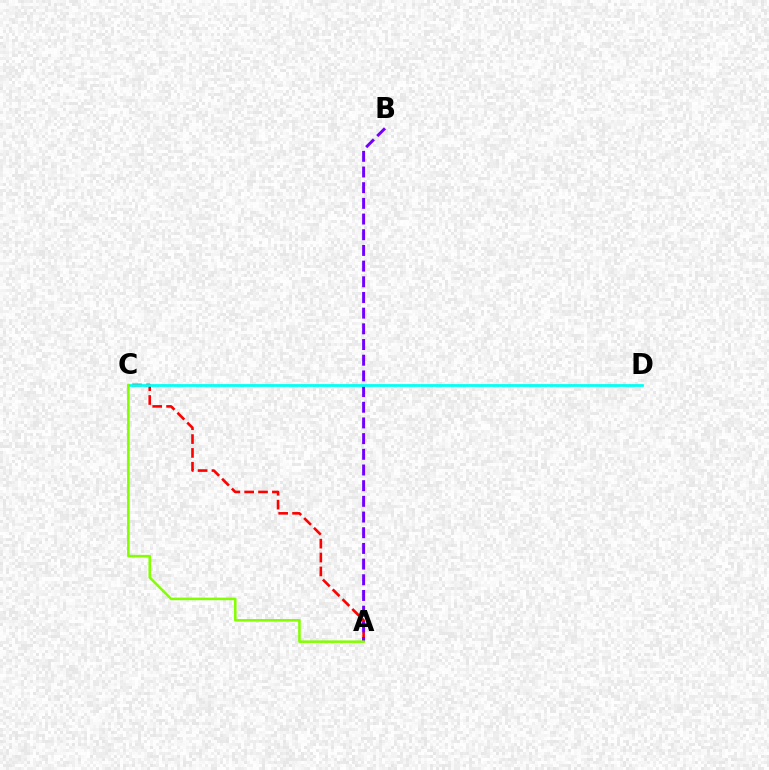{('A', 'C'): [{'color': '#ff0000', 'line_style': 'dashed', 'thickness': 1.88}, {'color': '#84ff00', 'line_style': 'solid', 'thickness': 1.84}], ('A', 'B'): [{'color': '#7200ff', 'line_style': 'dashed', 'thickness': 2.13}], ('C', 'D'): [{'color': '#00fff6', 'line_style': 'solid', 'thickness': 1.98}]}